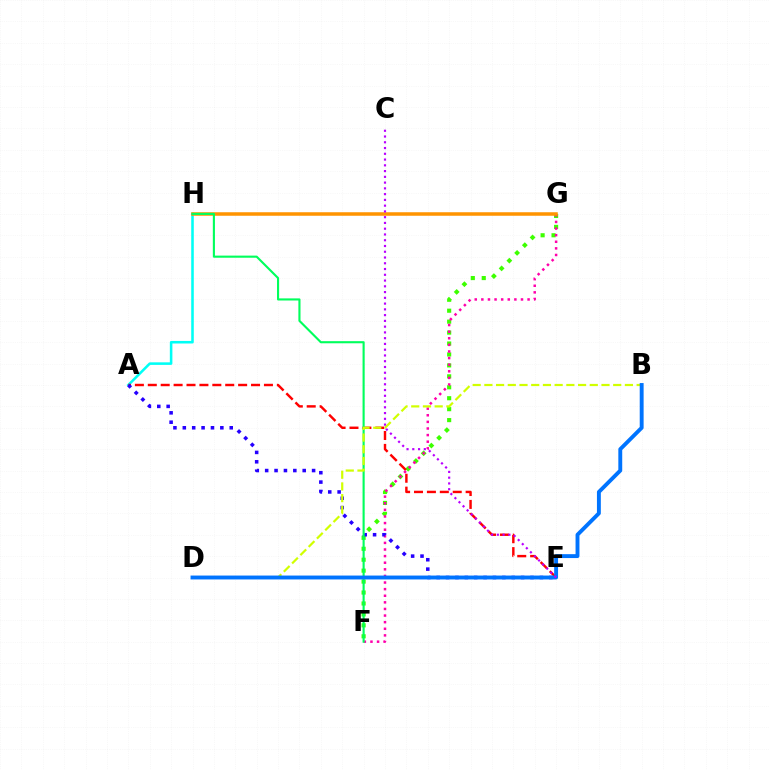{('F', 'G'): [{'color': '#3dff00', 'line_style': 'dotted', 'thickness': 2.97}, {'color': '#ff00ac', 'line_style': 'dotted', 'thickness': 1.79}], ('A', 'H'): [{'color': '#00fff6', 'line_style': 'solid', 'thickness': 1.84}], ('A', 'E'): [{'color': '#ff0000', 'line_style': 'dashed', 'thickness': 1.75}, {'color': '#2500ff', 'line_style': 'dotted', 'thickness': 2.55}], ('G', 'H'): [{'color': '#ff9400', 'line_style': 'solid', 'thickness': 2.53}], ('F', 'H'): [{'color': '#00ff5c', 'line_style': 'solid', 'thickness': 1.53}], ('B', 'D'): [{'color': '#d1ff00', 'line_style': 'dashed', 'thickness': 1.59}, {'color': '#0074ff', 'line_style': 'solid', 'thickness': 2.8}], ('C', 'E'): [{'color': '#b900ff', 'line_style': 'dotted', 'thickness': 1.57}]}